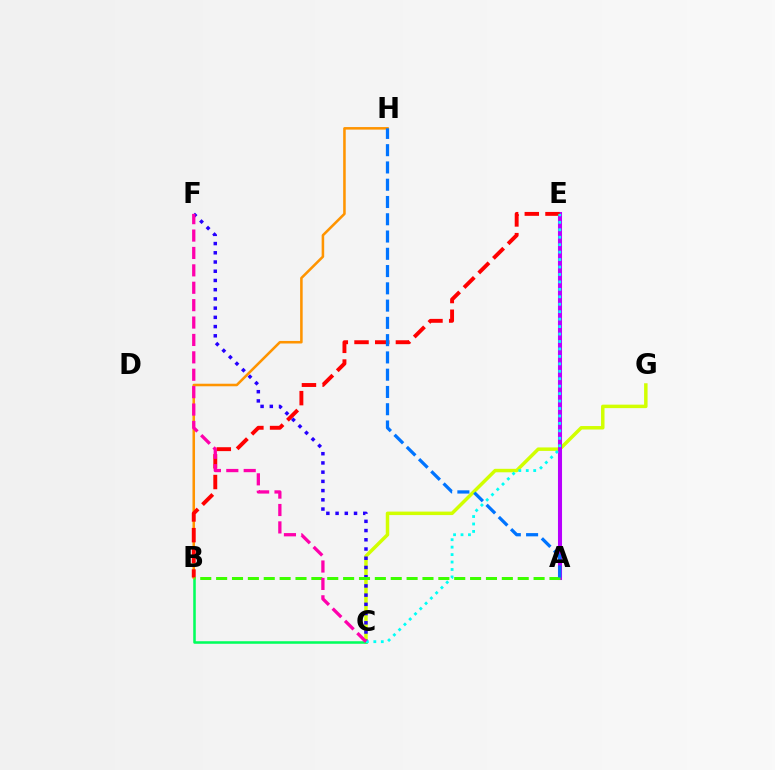{('C', 'G'): [{'color': '#d1ff00', 'line_style': 'solid', 'thickness': 2.5}], ('C', 'F'): [{'color': '#2500ff', 'line_style': 'dotted', 'thickness': 2.51}, {'color': '#ff00ac', 'line_style': 'dashed', 'thickness': 2.36}], ('B', 'C'): [{'color': '#00ff5c', 'line_style': 'solid', 'thickness': 1.83}], ('B', 'H'): [{'color': '#ff9400', 'line_style': 'solid', 'thickness': 1.84}], ('A', 'E'): [{'color': '#b900ff', 'line_style': 'solid', 'thickness': 2.93}], ('B', 'E'): [{'color': '#ff0000', 'line_style': 'dashed', 'thickness': 2.81}], ('C', 'E'): [{'color': '#00fff6', 'line_style': 'dotted', 'thickness': 2.02}], ('A', 'B'): [{'color': '#3dff00', 'line_style': 'dashed', 'thickness': 2.16}], ('A', 'H'): [{'color': '#0074ff', 'line_style': 'dashed', 'thickness': 2.35}]}